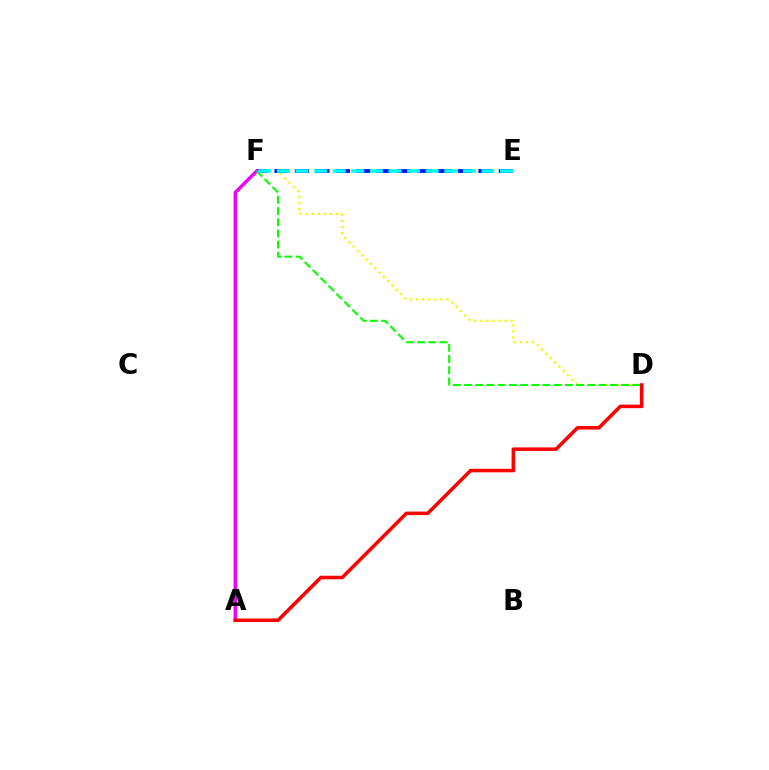{('D', 'F'): [{'color': '#fcf500', 'line_style': 'dotted', 'thickness': 1.65}, {'color': '#08ff00', 'line_style': 'dashed', 'thickness': 1.52}], ('E', 'F'): [{'color': '#0010ff', 'line_style': 'dashed', 'thickness': 2.77}, {'color': '#00fff6', 'line_style': 'dashed', 'thickness': 2.53}], ('A', 'F'): [{'color': '#ee00ff', 'line_style': 'solid', 'thickness': 2.47}], ('A', 'D'): [{'color': '#ff0000', 'line_style': 'solid', 'thickness': 2.54}]}